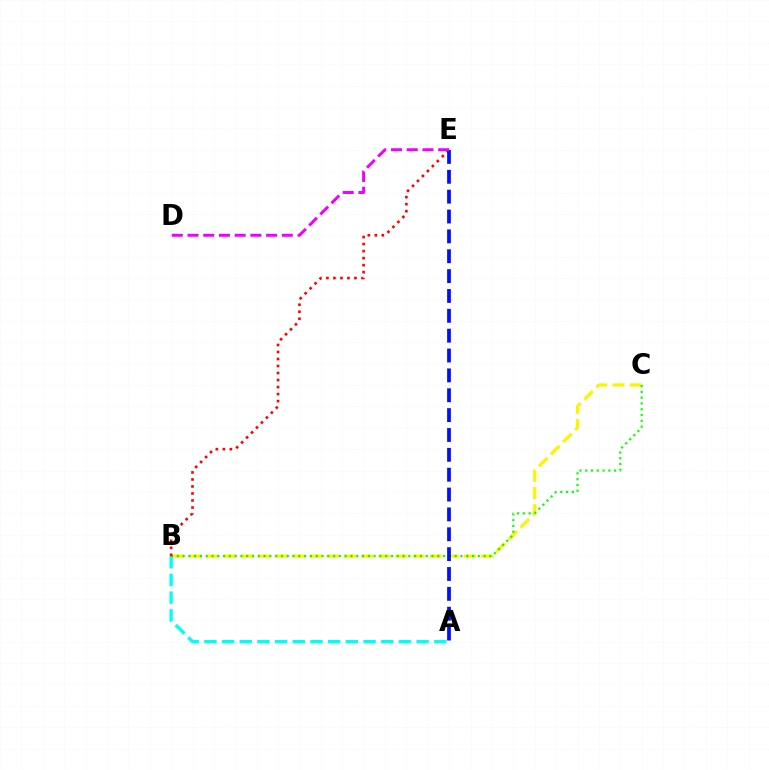{('B', 'C'): [{'color': '#fcf500', 'line_style': 'dashed', 'thickness': 2.33}, {'color': '#08ff00', 'line_style': 'dotted', 'thickness': 1.57}], ('A', 'B'): [{'color': '#00fff6', 'line_style': 'dashed', 'thickness': 2.4}], ('B', 'E'): [{'color': '#ff0000', 'line_style': 'dotted', 'thickness': 1.91}], ('A', 'E'): [{'color': '#0010ff', 'line_style': 'dashed', 'thickness': 2.7}], ('D', 'E'): [{'color': '#ee00ff', 'line_style': 'dashed', 'thickness': 2.14}]}